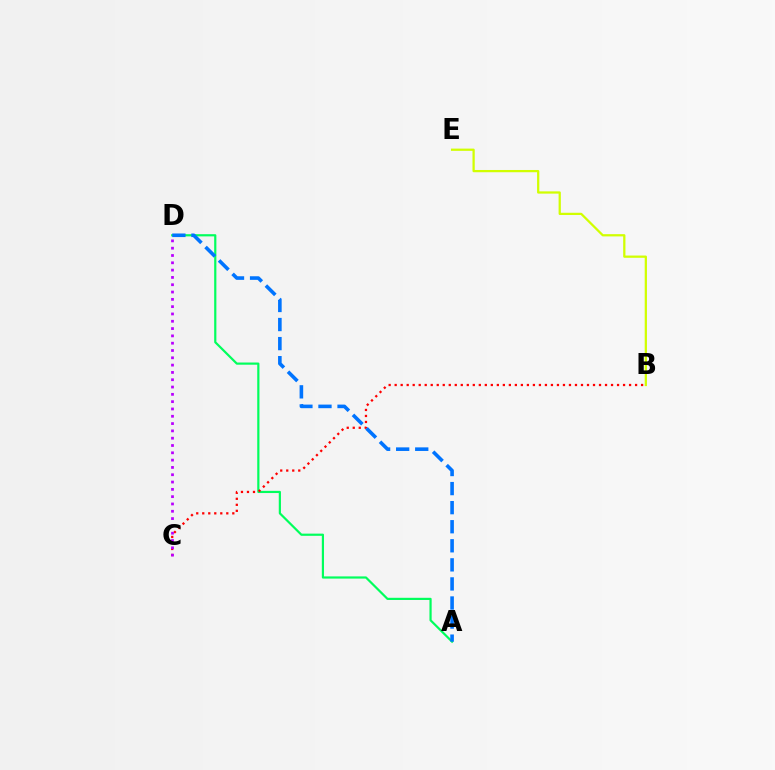{('A', 'D'): [{'color': '#00ff5c', 'line_style': 'solid', 'thickness': 1.58}, {'color': '#0074ff', 'line_style': 'dashed', 'thickness': 2.59}], ('B', 'E'): [{'color': '#d1ff00', 'line_style': 'solid', 'thickness': 1.62}], ('B', 'C'): [{'color': '#ff0000', 'line_style': 'dotted', 'thickness': 1.63}], ('C', 'D'): [{'color': '#b900ff', 'line_style': 'dotted', 'thickness': 1.99}]}